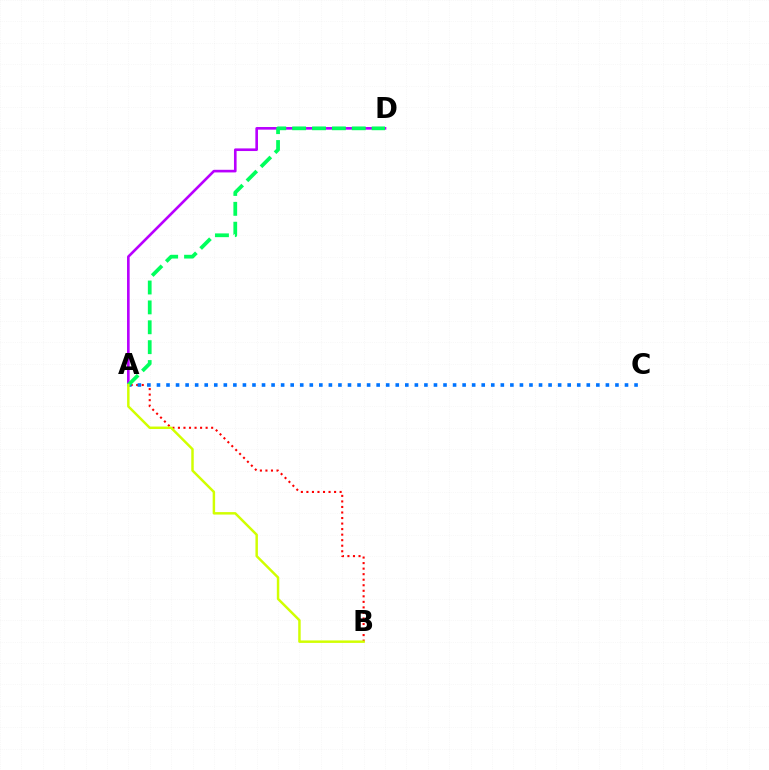{('A', 'B'): [{'color': '#ff0000', 'line_style': 'dotted', 'thickness': 1.5}, {'color': '#d1ff00', 'line_style': 'solid', 'thickness': 1.78}], ('A', 'C'): [{'color': '#0074ff', 'line_style': 'dotted', 'thickness': 2.6}], ('A', 'D'): [{'color': '#b900ff', 'line_style': 'solid', 'thickness': 1.89}, {'color': '#00ff5c', 'line_style': 'dashed', 'thickness': 2.7}]}